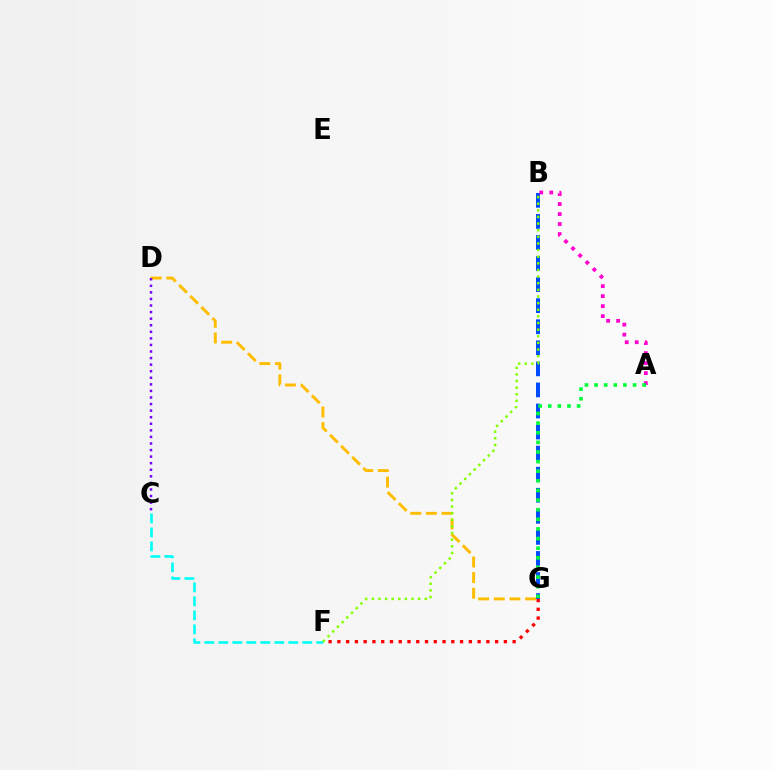{('B', 'G'): [{'color': '#004bff', 'line_style': 'dashed', 'thickness': 2.86}], ('D', 'G'): [{'color': '#ffbd00', 'line_style': 'dashed', 'thickness': 2.13}], ('C', 'D'): [{'color': '#7200ff', 'line_style': 'dotted', 'thickness': 1.78}], ('F', 'G'): [{'color': '#ff0000', 'line_style': 'dotted', 'thickness': 2.38}], ('C', 'F'): [{'color': '#00fff6', 'line_style': 'dashed', 'thickness': 1.9}], ('A', 'B'): [{'color': '#ff00cf', 'line_style': 'dotted', 'thickness': 2.72}], ('B', 'F'): [{'color': '#84ff00', 'line_style': 'dotted', 'thickness': 1.8}], ('A', 'G'): [{'color': '#00ff39', 'line_style': 'dotted', 'thickness': 2.61}]}